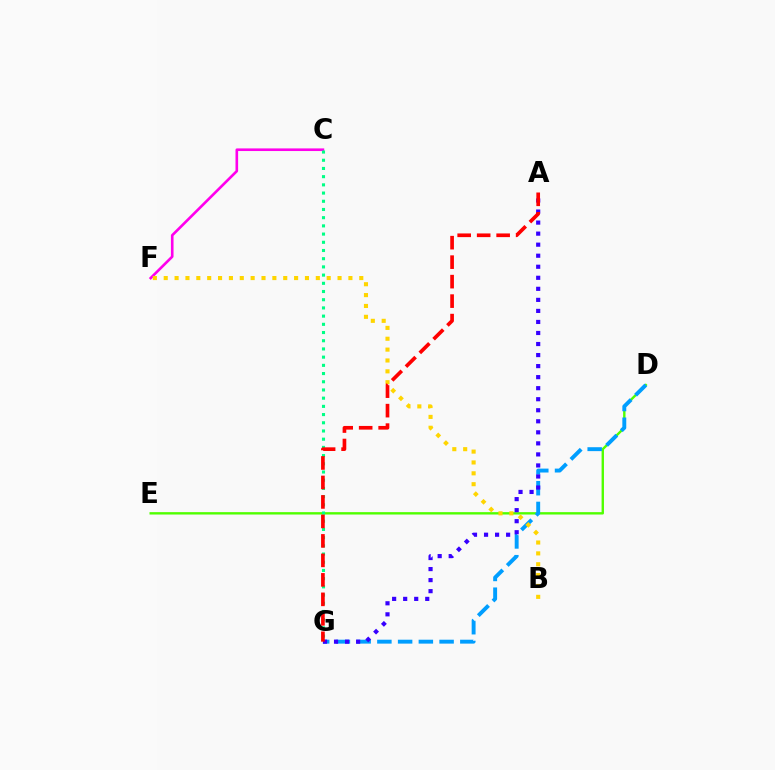{('C', 'F'): [{'color': '#ff00ed', 'line_style': 'solid', 'thickness': 1.89}], ('D', 'E'): [{'color': '#4fff00', 'line_style': 'solid', 'thickness': 1.71}], ('D', 'G'): [{'color': '#009eff', 'line_style': 'dashed', 'thickness': 2.82}], ('C', 'G'): [{'color': '#00ff86', 'line_style': 'dotted', 'thickness': 2.23}], ('B', 'F'): [{'color': '#ffd500', 'line_style': 'dotted', 'thickness': 2.95}], ('A', 'G'): [{'color': '#3700ff', 'line_style': 'dotted', 'thickness': 3.0}, {'color': '#ff0000', 'line_style': 'dashed', 'thickness': 2.65}]}